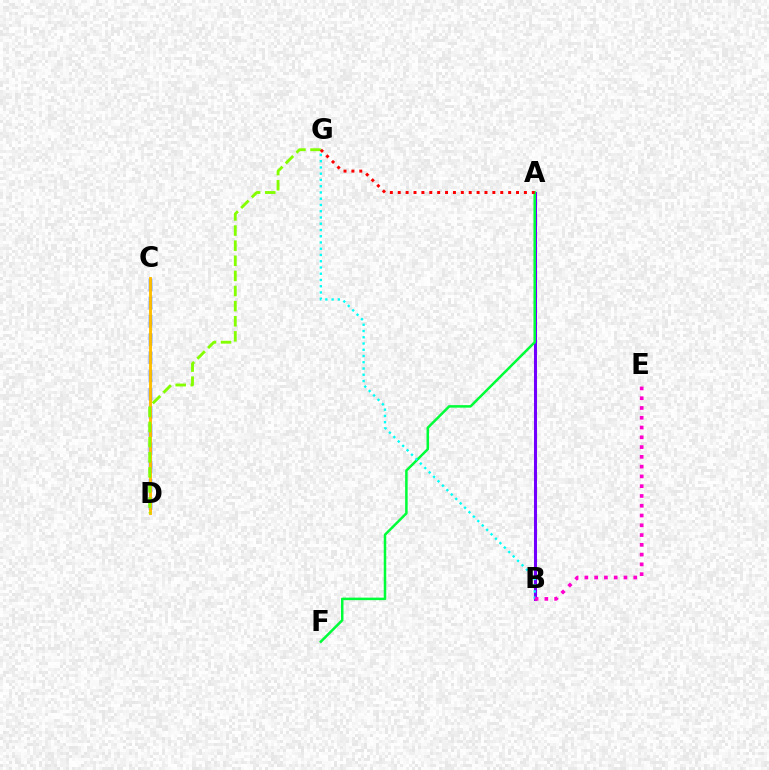{('A', 'B'): [{'color': '#7200ff', 'line_style': 'solid', 'thickness': 2.19}], ('A', 'F'): [{'color': '#00ff39', 'line_style': 'solid', 'thickness': 1.81}], ('C', 'D'): [{'color': '#004bff', 'line_style': 'dashed', 'thickness': 2.48}, {'color': '#ffbd00', 'line_style': 'solid', 'thickness': 2.09}], ('D', 'G'): [{'color': '#84ff00', 'line_style': 'dashed', 'thickness': 2.05}], ('A', 'G'): [{'color': '#ff0000', 'line_style': 'dotted', 'thickness': 2.14}], ('B', 'G'): [{'color': '#00fff6', 'line_style': 'dotted', 'thickness': 1.7}], ('B', 'E'): [{'color': '#ff00cf', 'line_style': 'dotted', 'thickness': 2.66}]}